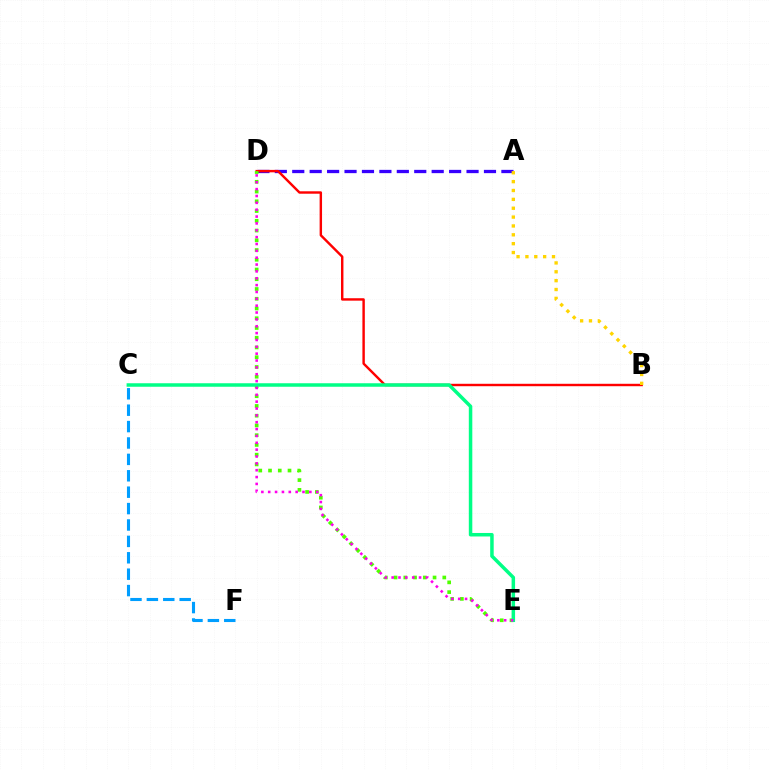{('A', 'D'): [{'color': '#3700ff', 'line_style': 'dashed', 'thickness': 2.37}], ('B', 'D'): [{'color': '#ff0000', 'line_style': 'solid', 'thickness': 1.75}], ('C', 'F'): [{'color': '#009eff', 'line_style': 'dashed', 'thickness': 2.23}], ('D', 'E'): [{'color': '#4fff00', 'line_style': 'dotted', 'thickness': 2.65}, {'color': '#ff00ed', 'line_style': 'dotted', 'thickness': 1.86}], ('C', 'E'): [{'color': '#00ff86', 'line_style': 'solid', 'thickness': 2.52}], ('A', 'B'): [{'color': '#ffd500', 'line_style': 'dotted', 'thickness': 2.41}]}